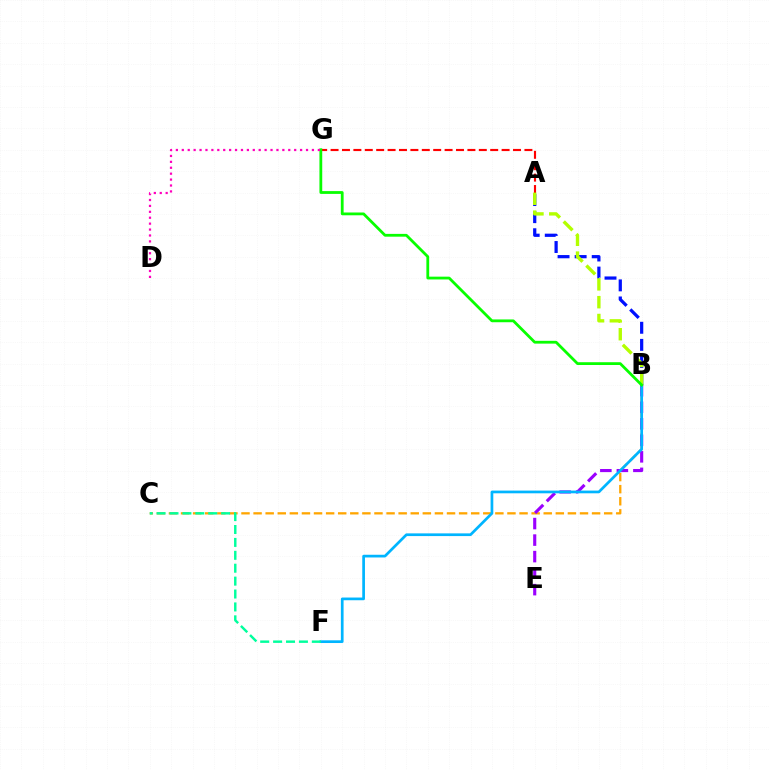{('B', 'C'): [{'color': '#ffa500', 'line_style': 'dashed', 'thickness': 1.64}], ('B', 'E'): [{'color': '#9b00ff', 'line_style': 'dashed', 'thickness': 2.24}], ('A', 'G'): [{'color': '#ff0000', 'line_style': 'dashed', 'thickness': 1.55}], ('B', 'F'): [{'color': '#00b5ff', 'line_style': 'solid', 'thickness': 1.95}], ('A', 'B'): [{'color': '#0010ff', 'line_style': 'dashed', 'thickness': 2.32}, {'color': '#b3ff00', 'line_style': 'dashed', 'thickness': 2.42}], ('C', 'F'): [{'color': '#00ff9d', 'line_style': 'dashed', 'thickness': 1.75}], ('B', 'G'): [{'color': '#08ff00', 'line_style': 'solid', 'thickness': 2.01}], ('D', 'G'): [{'color': '#ff00bd', 'line_style': 'dotted', 'thickness': 1.61}]}